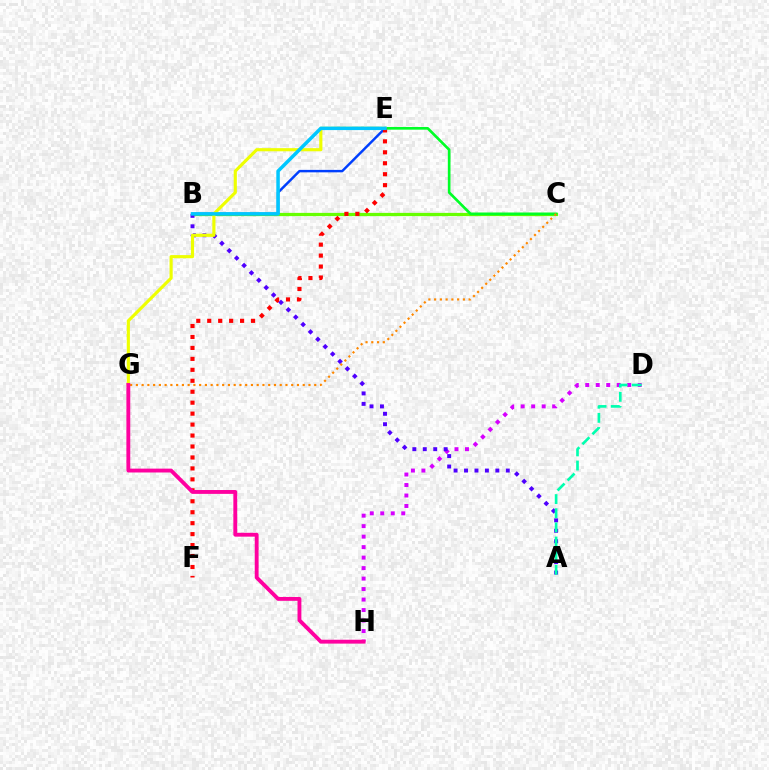{('D', 'H'): [{'color': '#d600ff', 'line_style': 'dotted', 'thickness': 2.85}], ('B', 'C'): [{'color': '#66ff00', 'line_style': 'solid', 'thickness': 2.34}], ('B', 'E'): [{'color': '#003fff', 'line_style': 'solid', 'thickness': 1.76}, {'color': '#00c7ff', 'line_style': 'solid', 'thickness': 2.52}], ('A', 'B'): [{'color': '#4f00ff', 'line_style': 'dotted', 'thickness': 2.84}], ('C', 'E'): [{'color': '#00ff27', 'line_style': 'solid', 'thickness': 1.93}], ('E', 'G'): [{'color': '#eeff00', 'line_style': 'solid', 'thickness': 2.26}], ('A', 'D'): [{'color': '#00ffaf', 'line_style': 'dashed', 'thickness': 1.92}], ('C', 'G'): [{'color': '#ff8800', 'line_style': 'dotted', 'thickness': 1.56}], ('E', 'F'): [{'color': '#ff0000', 'line_style': 'dotted', 'thickness': 2.98}], ('G', 'H'): [{'color': '#ff00a0', 'line_style': 'solid', 'thickness': 2.78}]}